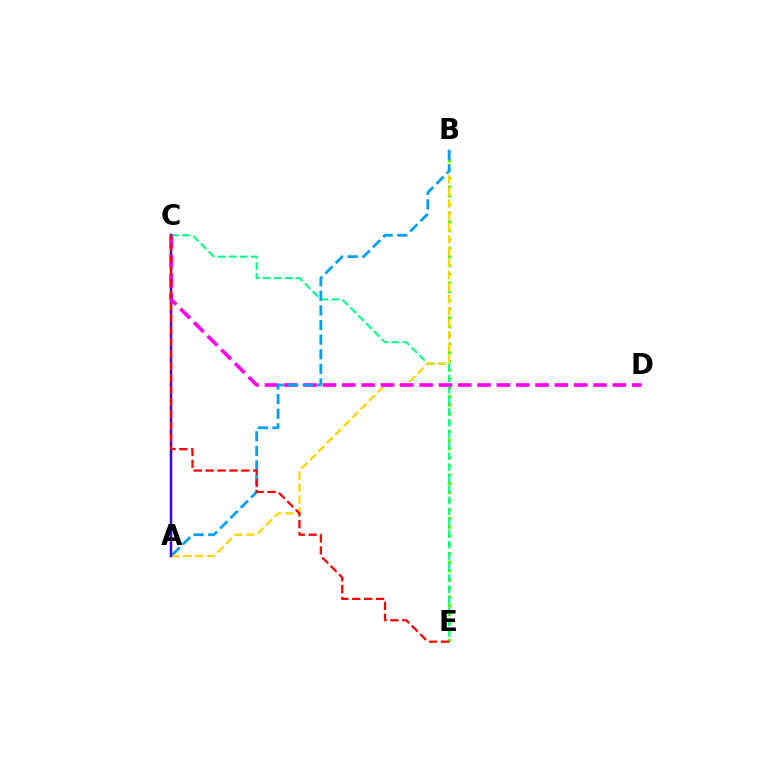{('B', 'E'): [{'color': '#4fff00', 'line_style': 'dotted', 'thickness': 2.37}], ('C', 'E'): [{'color': '#00ff86', 'line_style': 'dashed', 'thickness': 1.51}, {'color': '#ff0000', 'line_style': 'dashed', 'thickness': 1.62}], ('A', 'B'): [{'color': '#ffd500', 'line_style': 'dashed', 'thickness': 1.63}, {'color': '#009eff', 'line_style': 'dashed', 'thickness': 1.99}], ('A', 'C'): [{'color': '#3700ff', 'line_style': 'solid', 'thickness': 1.8}], ('C', 'D'): [{'color': '#ff00ed', 'line_style': 'dashed', 'thickness': 2.63}]}